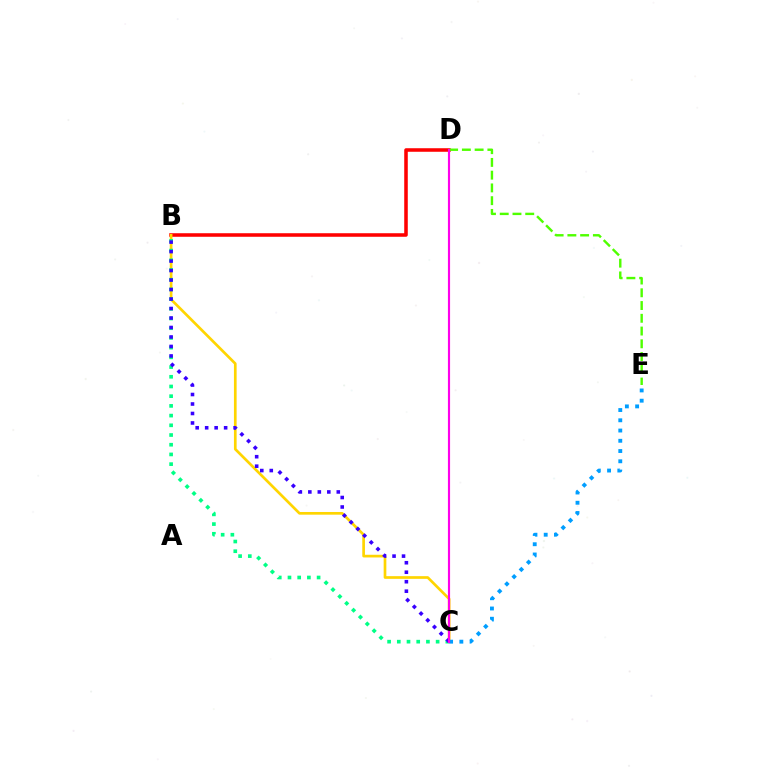{('B', 'D'): [{'color': '#ff0000', 'line_style': 'solid', 'thickness': 2.55}], ('B', 'C'): [{'color': '#ffd500', 'line_style': 'solid', 'thickness': 1.93}, {'color': '#00ff86', 'line_style': 'dotted', 'thickness': 2.64}, {'color': '#3700ff', 'line_style': 'dotted', 'thickness': 2.58}], ('D', 'E'): [{'color': '#4fff00', 'line_style': 'dashed', 'thickness': 1.73}], ('C', 'E'): [{'color': '#009eff', 'line_style': 'dotted', 'thickness': 2.78}], ('C', 'D'): [{'color': '#ff00ed', 'line_style': 'solid', 'thickness': 1.55}]}